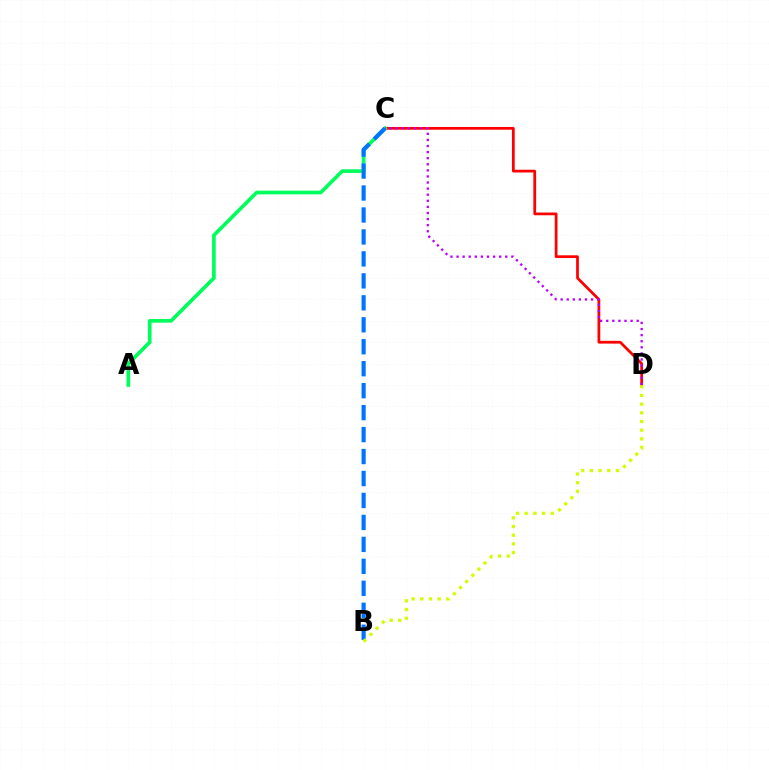{('C', 'D'): [{'color': '#ff0000', 'line_style': 'solid', 'thickness': 1.98}, {'color': '#b900ff', 'line_style': 'dotted', 'thickness': 1.65}], ('A', 'C'): [{'color': '#00ff5c', 'line_style': 'solid', 'thickness': 2.65}], ('B', 'C'): [{'color': '#0074ff', 'line_style': 'dashed', 'thickness': 2.98}], ('B', 'D'): [{'color': '#d1ff00', 'line_style': 'dotted', 'thickness': 2.36}]}